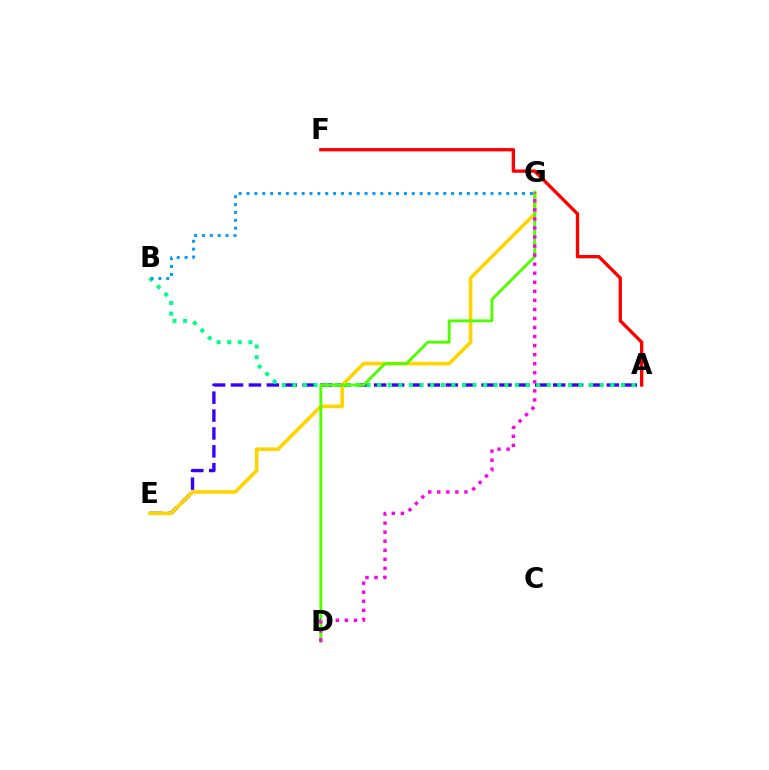{('A', 'E'): [{'color': '#3700ff', 'line_style': 'dashed', 'thickness': 2.43}], ('A', 'B'): [{'color': '#00ff86', 'line_style': 'dotted', 'thickness': 2.88}], ('E', 'G'): [{'color': '#ffd500', 'line_style': 'solid', 'thickness': 2.6}], ('D', 'G'): [{'color': '#4fff00', 'line_style': 'solid', 'thickness': 2.06}, {'color': '#ff00ed', 'line_style': 'dotted', 'thickness': 2.46}], ('A', 'F'): [{'color': '#ff0000', 'line_style': 'solid', 'thickness': 2.4}], ('B', 'G'): [{'color': '#009eff', 'line_style': 'dotted', 'thickness': 2.14}]}